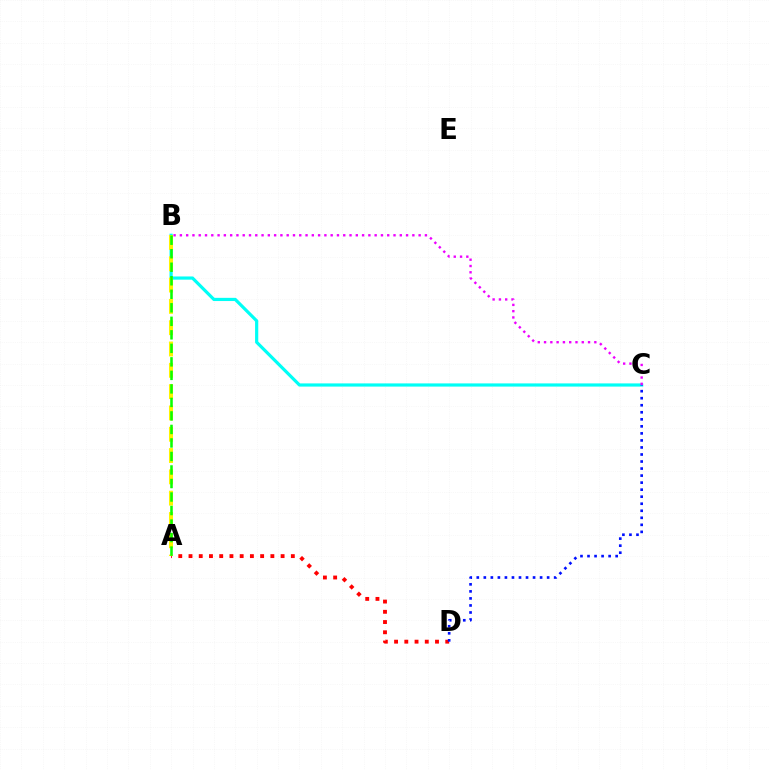{('A', 'D'): [{'color': '#ff0000', 'line_style': 'dotted', 'thickness': 2.78}], ('B', 'C'): [{'color': '#00fff6', 'line_style': 'solid', 'thickness': 2.3}, {'color': '#ee00ff', 'line_style': 'dotted', 'thickness': 1.71}], ('A', 'B'): [{'color': '#fcf500', 'line_style': 'dashed', 'thickness': 2.89}, {'color': '#08ff00', 'line_style': 'dashed', 'thickness': 1.84}], ('C', 'D'): [{'color': '#0010ff', 'line_style': 'dotted', 'thickness': 1.91}]}